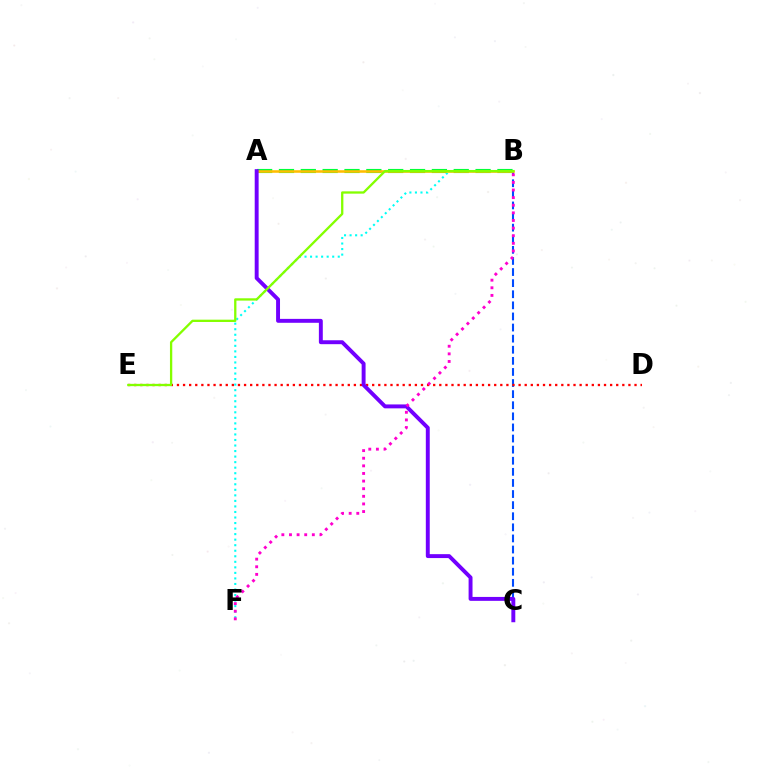{('A', 'B'): [{'color': '#00ff39', 'line_style': 'dashed', 'thickness': 2.97}, {'color': '#ffbd00', 'line_style': 'solid', 'thickness': 1.85}], ('B', 'C'): [{'color': '#004bff', 'line_style': 'dashed', 'thickness': 1.51}], ('B', 'F'): [{'color': '#00fff6', 'line_style': 'dotted', 'thickness': 1.5}, {'color': '#ff00cf', 'line_style': 'dotted', 'thickness': 2.07}], ('D', 'E'): [{'color': '#ff0000', 'line_style': 'dotted', 'thickness': 1.66}], ('A', 'C'): [{'color': '#7200ff', 'line_style': 'solid', 'thickness': 2.82}], ('B', 'E'): [{'color': '#84ff00', 'line_style': 'solid', 'thickness': 1.66}]}